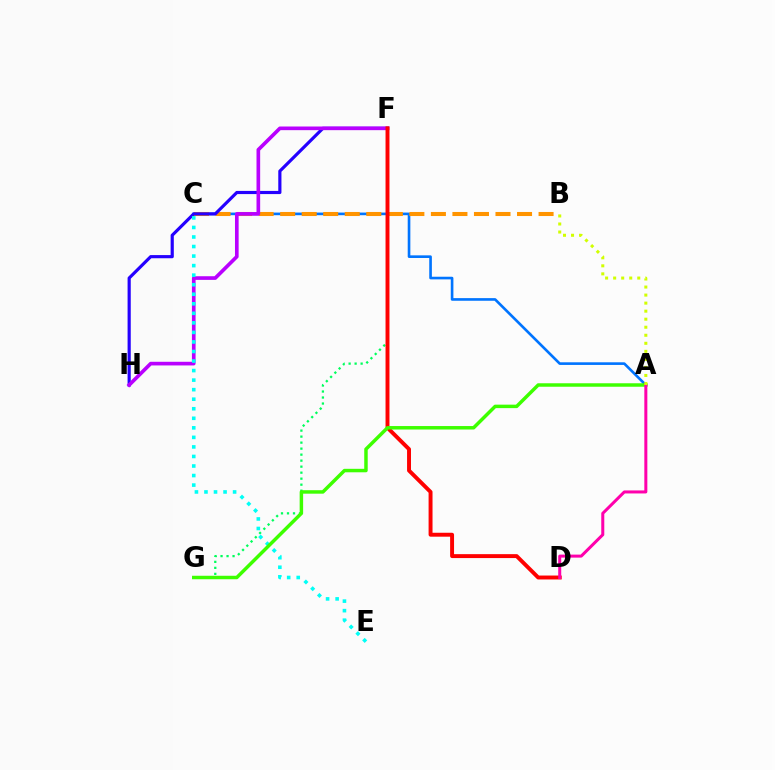{('A', 'C'): [{'color': '#0074ff', 'line_style': 'solid', 'thickness': 1.9}], ('B', 'C'): [{'color': '#ff9400', 'line_style': 'dashed', 'thickness': 2.93}], ('F', 'H'): [{'color': '#2500ff', 'line_style': 'solid', 'thickness': 2.28}, {'color': '#b900ff', 'line_style': 'solid', 'thickness': 2.63}], ('F', 'G'): [{'color': '#00ff5c', 'line_style': 'dotted', 'thickness': 1.63}], ('D', 'F'): [{'color': '#ff0000', 'line_style': 'solid', 'thickness': 2.83}], ('C', 'E'): [{'color': '#00fff6', 'line_style': 'dotted', 'thickness': 2.59}], ('A', 'G'): [{'color': '#3dff00', 'line_style': 'solid', 'thickness': 2.5}], ('A', 'D'): [{'color': '#ff00ac', 'line_style': 'solid', 'thickness': 2.17}], ('A', 'B'): [{'color': '#d1ff00', 'line_style': 'dotted', 'thickness': 2.18}]}